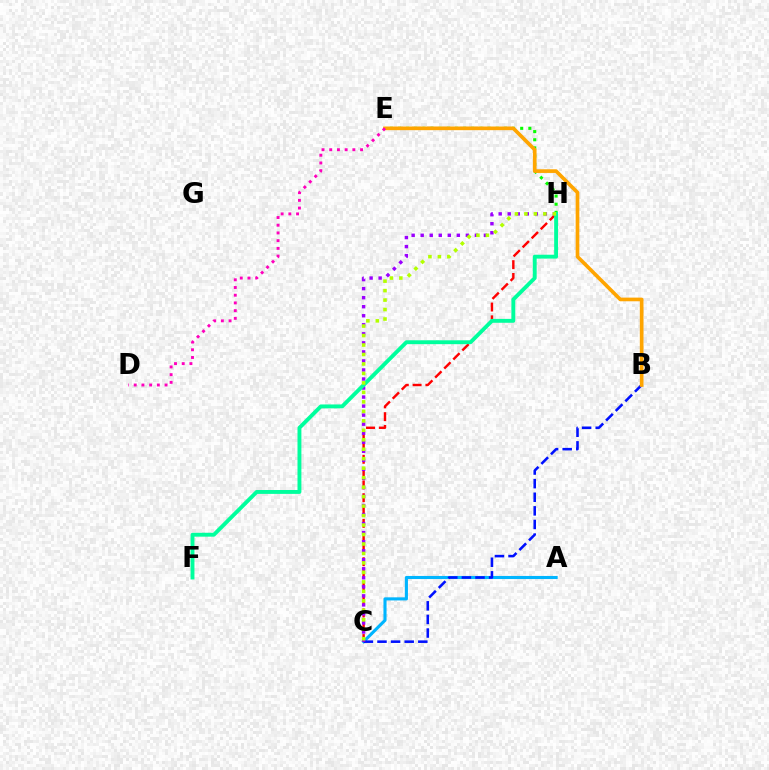{('E', 'H'): [{'color': '#08ff00', 'line_style': 'dotted', 'thickness': 2.21}], ('A', 'C'): [{'color': '#00b5ff', 'line_style': 'solid', 'thickness': 2.23}], ('B', 'C'): [{'color': '#0010ff', 'line_style': 'dashed', 'thickness': 1.85}], ('C', 'H'): [{'color': '#ff0000', 'line_style': 'dashed', 'thickness': 1.74}, {'color': '#9b00ff', 'line_style': 'dotted', 'thickness': 2.46}, {'color': '#b3ff00', 'line_style': 'dotted', 'thickness': 2.57}], ('B', 'E'): [{'color': '#ffa500', 'line_style': 'solid', 'thickness': 2.64}], ('D', 'E'): [{'color': '#ff00bd', 'line_style': 'dotted', 'thickness': 2.09}], ('F', 'H'): [{'color': '#00ff9d', 'line_style': 'solid', 'thickness': 2.8}]}